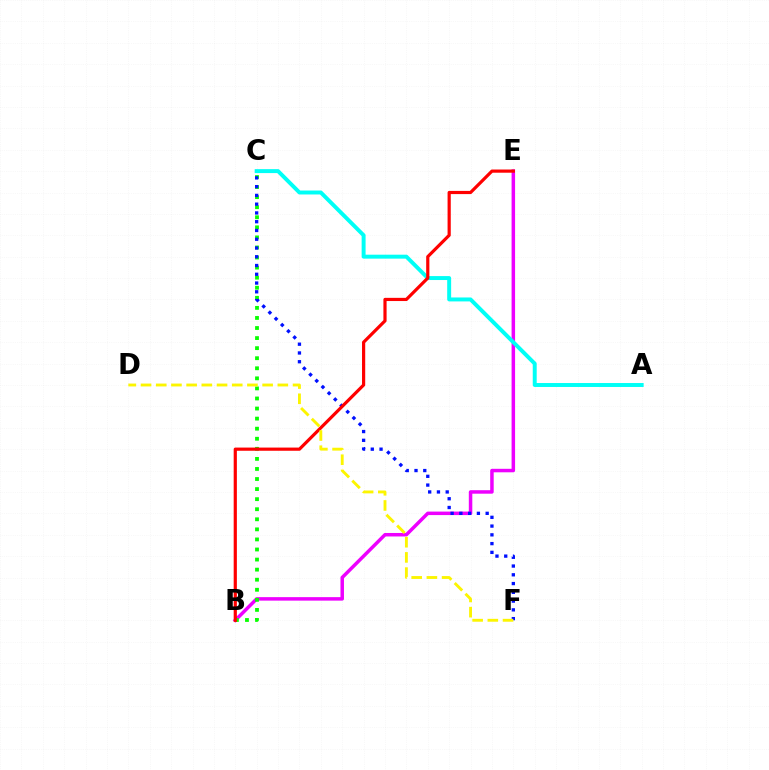{('B', 'E'): [{'color': '#ee00ff', 'line_style': 'solid', 'thickness': 2.51}, {'color': '#ff0000', 'line_style': 'solid', 'thickness': 2.3}], ('A', 'C'): [{'color': '#00fff6', 'line_style': 'solid', 'thickness': 2.84}], ('B', 'C'): [{'color': '#08ff00', 'line_style': 'dotted', 'thickness': 2.74}], ('C', 'F'): [{'color': '#0010ff', 'line_style': 'dotted', 'thickness': 2.38}], ('D', 'F'): [{'color': '#fcf500', 'line_style': 'dashed', 'thickness': 2.06}]}